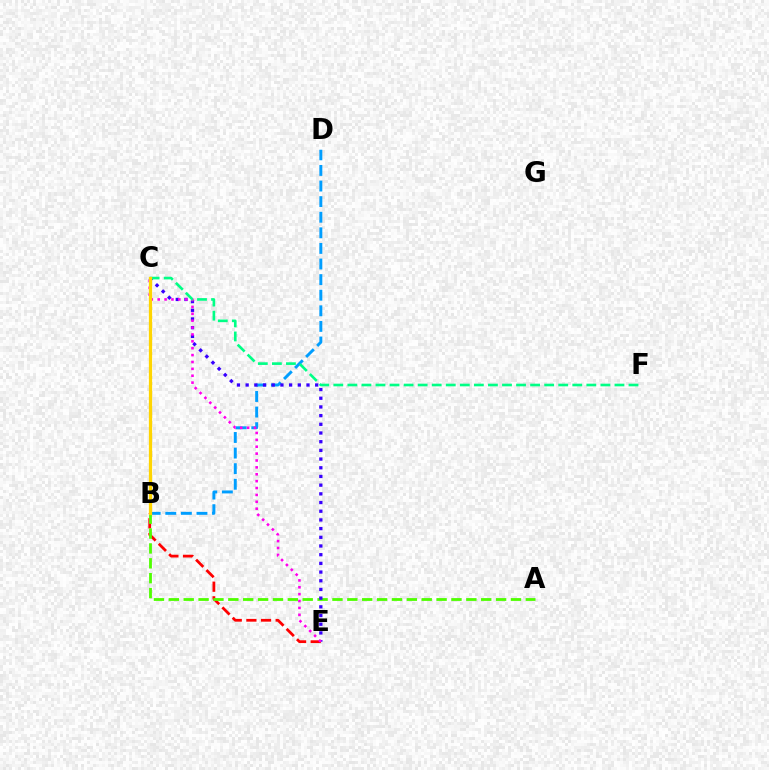{('B', 'D'): [{'color': '#009eff', 'line_style': 'dashed', 'thickness': 2.12}], ('B', 'E'): [{'color': '#ff0000', 'line_style': 'dashed', 'thickness': 1.99}], ('A', 'B'): [{'color': '#4fff00', 'line_style': 'dashed', 'thickness': 2.02}], ('C', 'E'): [{'color': '#3700ff', 'line_style': 'dotted', 'thickness': 2.36}, {'color': '#ff00ed', 'line_style': 'dotted', 'thickness': 1.87}], ('C', 'F'): [{'color': '#00ff86', 'line_style': 'dashed', 'thickness': 1.91}], ('B', 'C'): [{'color': '#ffd500', 'line_style': 'solid', 'thickness': 2.34}]}